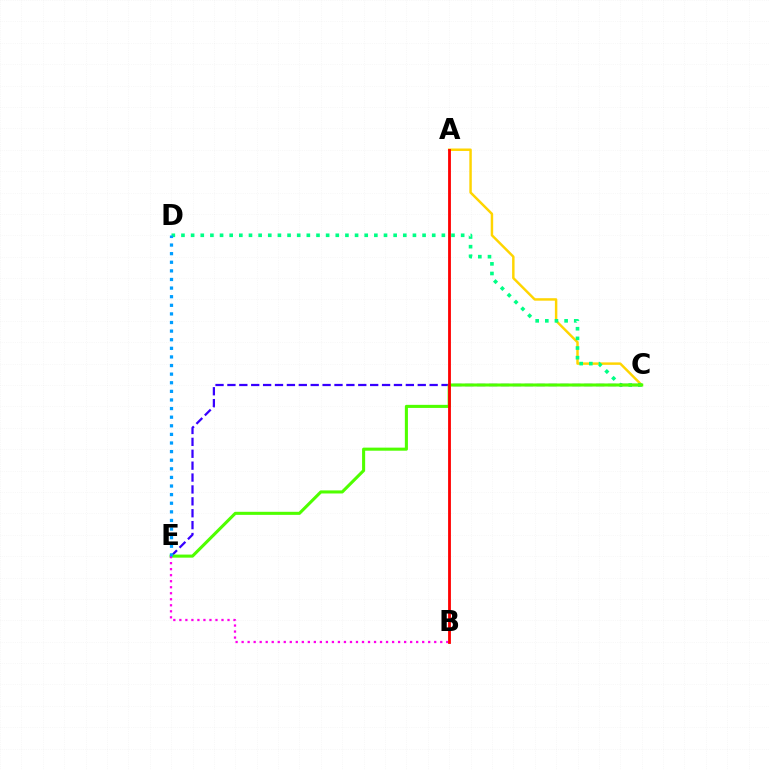{('A', 'C'): [{'color': '#ffd500', 'line_style': 'solid', 'thickness': 1.77}], ('C', 'D'): [{'color': '#00ff86', 'line_style': 'dotted', 'thickness': 2.62}], ('C', 'E'): [{'color': '#3700ff', 'line_style': 'dashed', 'thickness': 1.62}, {'color': '#4fff00', 'line_style': 'solid', 'thickness': 2.21}], ('B', 'E'): [{'color': '#ff00ed', 'line_style': 'dotted', 'thickness': 1.64}], ('D', 'E'): [{'color': '#009eff', 'line_style': 'dotted', 'thickness': 2.34}], ('A', 'B'): [{'color': '#ff0000', 'line_style': 'solid', 'thickness': 2.03}]}